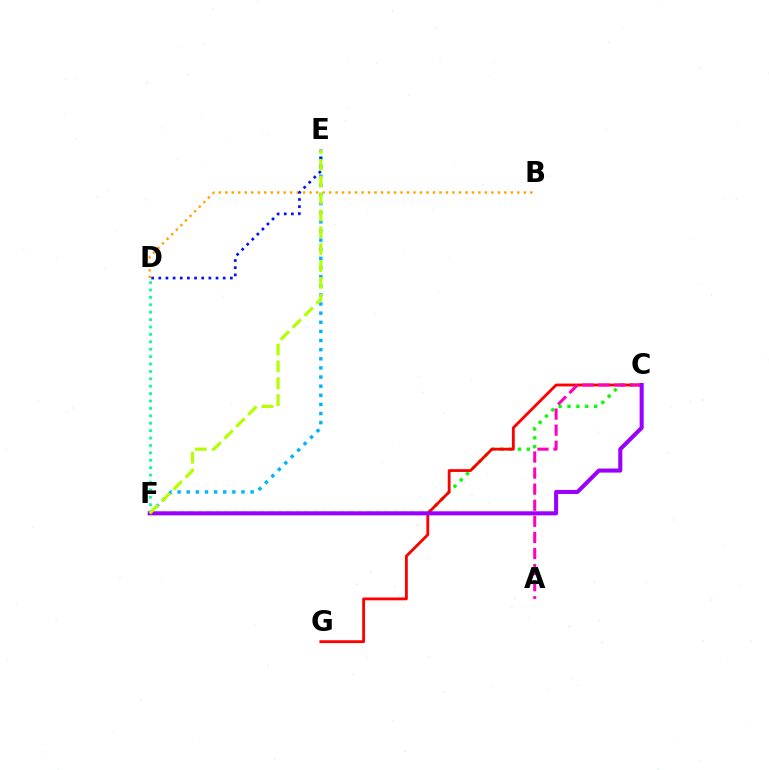{('C', 'F'): [{'color': '#08ff00', 'line_style': 'dotted', 'thickness': 2.41}, {'color': '#9b00ff', 'line_style': 'solid', 'thickness': 2.93}], ('D', 'F'): [{'color': '#00ff9d', 'line_style': 'dotted', 'thickness': 2.01}], ('C', 'G'): [{'color': '#ff0000', 'line_style': 'solid', 'thickness': 2.04}], ('E', 'F'): [{'color': '#00b5ff', 'line_style': 'dotted', 'thickness': 2.48}, {'color': '#b3ff00', 'line_style': 'dashed', 'thickness': 2.29}], ('B', 'D'): [{'color': '#ffa500', 'line_style': 'dotted', 'thickness': 1.76}], ('D', 'E'): [{'color': '#0010ff', 'line_style': 'dotted', 'thickness': 1.94}], ('A', 'C'): [{'color': '#ff00bd', 'line_style': 'dashed', 'thickness': 2.18}]}